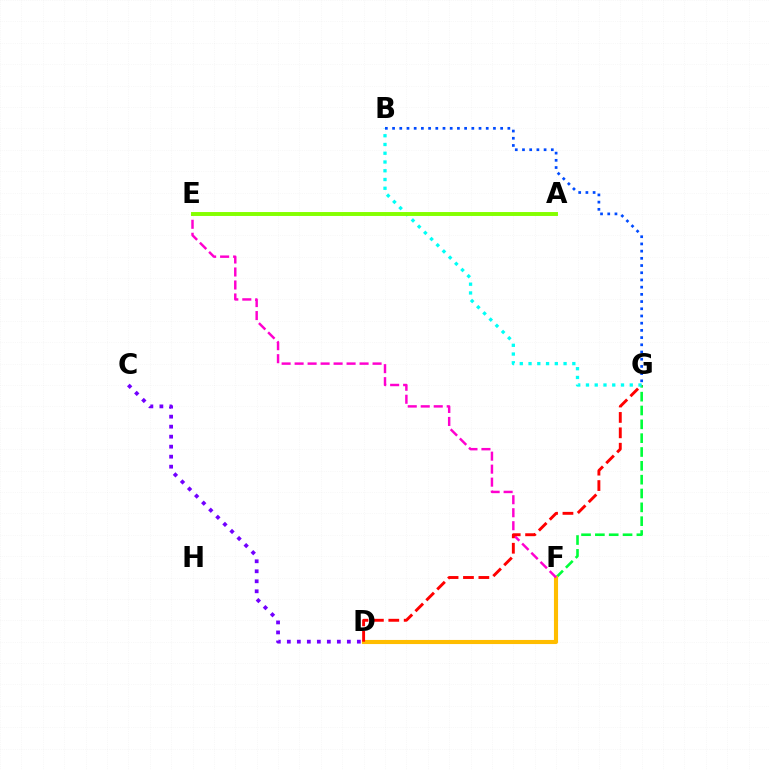{('F', 'G'): [{'color': '#00ff39', 'line_style': 'dashed', 'thickness': 1.88}], ('D', 'F'): [{'color': '#ffbd00', 'line_style': 'solid', 'thickness': 2.95}], ('E', 'F'): [{'color': '#ff00cf', 'line_style': 'dashed', 'thickness': 1.77}], ('D', 'G'): [{'color': '#ff0000', 'line_style': 'dashed', 'thickness': 2.09}], ('B', 'G'): [{'color': '#00fff6', 'line_style': 'dotted', 'thickness': 2.38}, {'color': '#004bff', 'line_style': 'dotted', 'thickness': 1.96}], ('C', 'D'): [{'color': '#7200ff', 'line_style': 'dotted', 'thickness': 2.72}], ('A', 'E'): [{'color': '#84ff00', 'line_style': 'solid', 'thickness': 2.83}]}